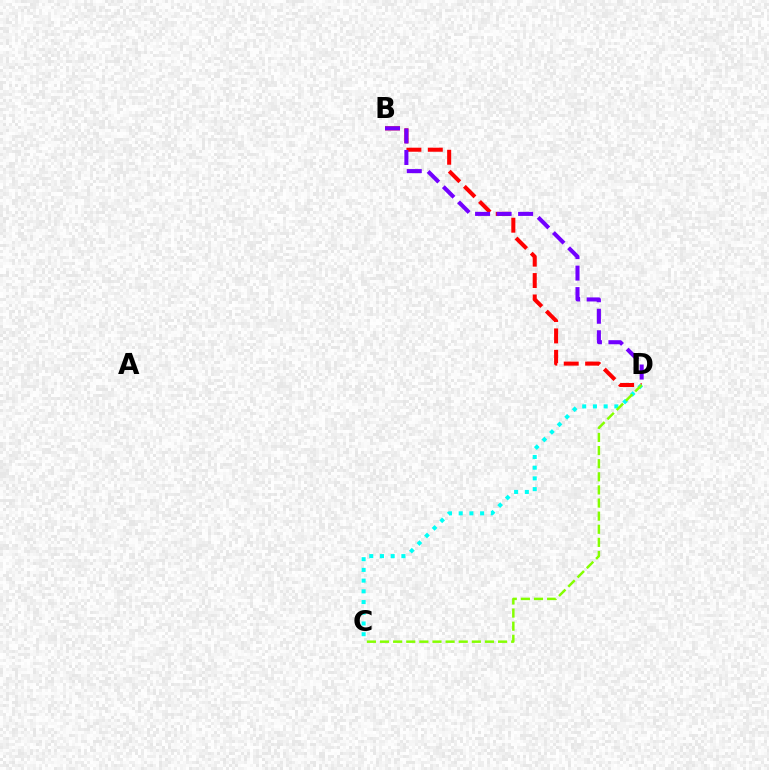{('B', 'D'): [{'color': '#ff0000', 'line_style': 'dashed', 'thickness': 2.91}, {'color': '#7200ff', 'line_style': 'dashed', 'thickness': 2.92}], ('C', 'D'): [{'color': '#00fff6', 'line_style': 'dotted', 'thickness': 2.91}, {'color': '#84ff00', 'line_style': 'dashed', 'thickness': 1.78}]}